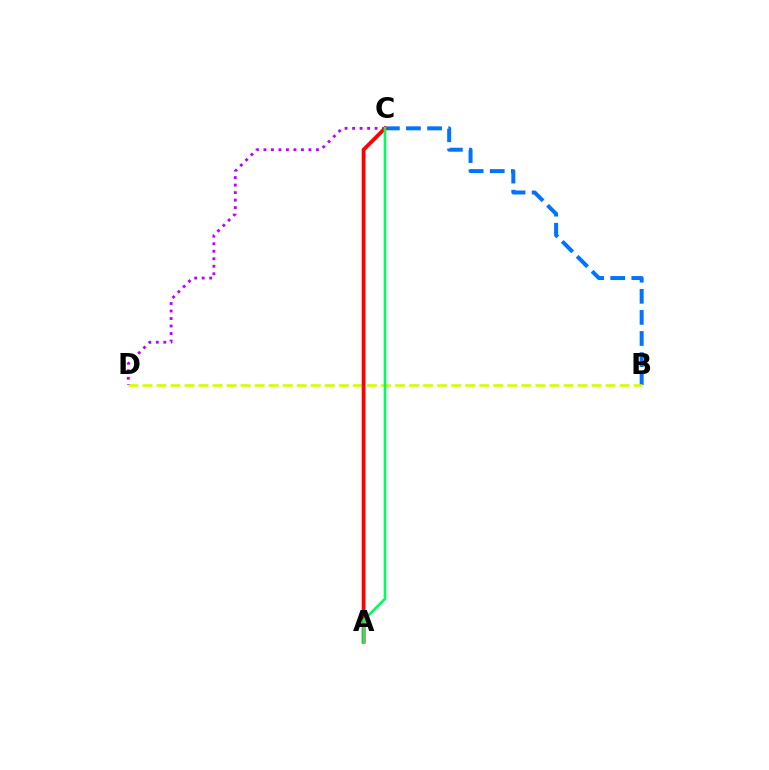{('B', 'C'): [{'color': '#0074ff', 'line_style': 'dashed', 'thickness': 2.87}], ('B', 'D'): [{'color': '#d1ff00', 'line_style': 'dashed', 'thickness': 1.91}], ('C', 'D'): [{'color': '#b900ff', 'line_style': 'dotted', 'thickness': 2.04}], ('A', 'C'): [{'color': '#ff0000', 'line_style': 'solid', 'thickness': 2.74}, {'color': '#00ff5c', 'line_style': 'solid', 'thickness': 1.91}]}